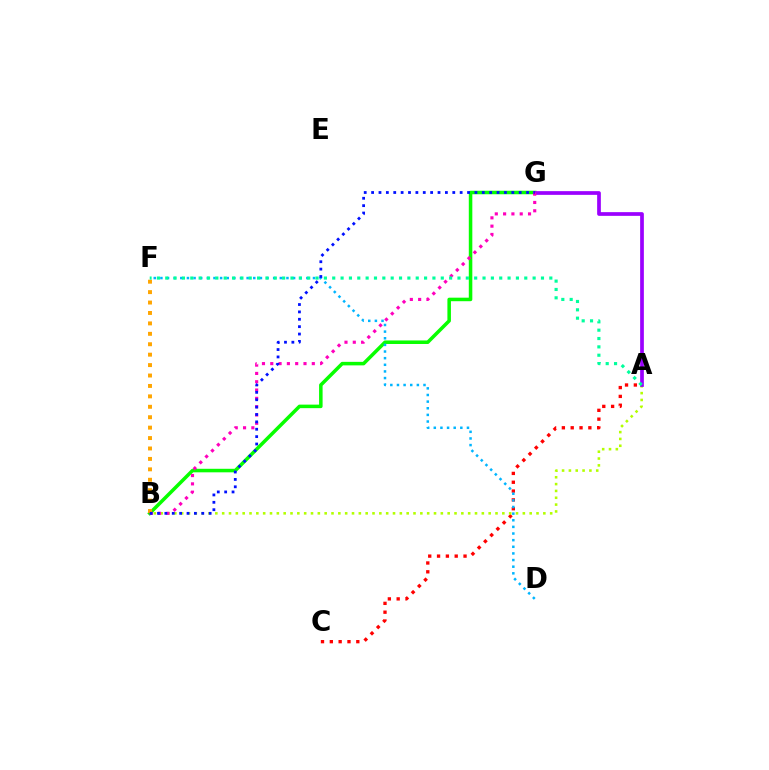{('B', 'G'): [{'color': '#08ff00', 'line_style': 'solid', 'thickness': 2.54}, {'color': '#ff00bd', 'line_style': 'dotted', 'thickness': 2.26}, {'color': '#0010ff', 'line_style': 'dotted', 'thickness': 2.01}], ('A', 'C'): [{'color': '#ff0000', 'line_style': 'dotted', 'thickness': 2.4}], ('A', 'B'): [{'color': '#b3ff00', 'line_style': 'dotted', 'thickness': 1.86}], ('A', 'G'): [{'color': '#9b00ff', 'line_style': 'solid', 'thickness': 2.67}], ('D', 'F'): [{'color': '#00b5ff', 'line_style': 'dotted', 'thickness': 1.8}], ('B', 'F'): [{'color': '#ffa500', 'line_style': 'dotted', 'thickness': 2.83}], ('A', 'F'): [{'color': '#00ff9d', 'line_style': 'dotted', 'thickness': 2.27}]}